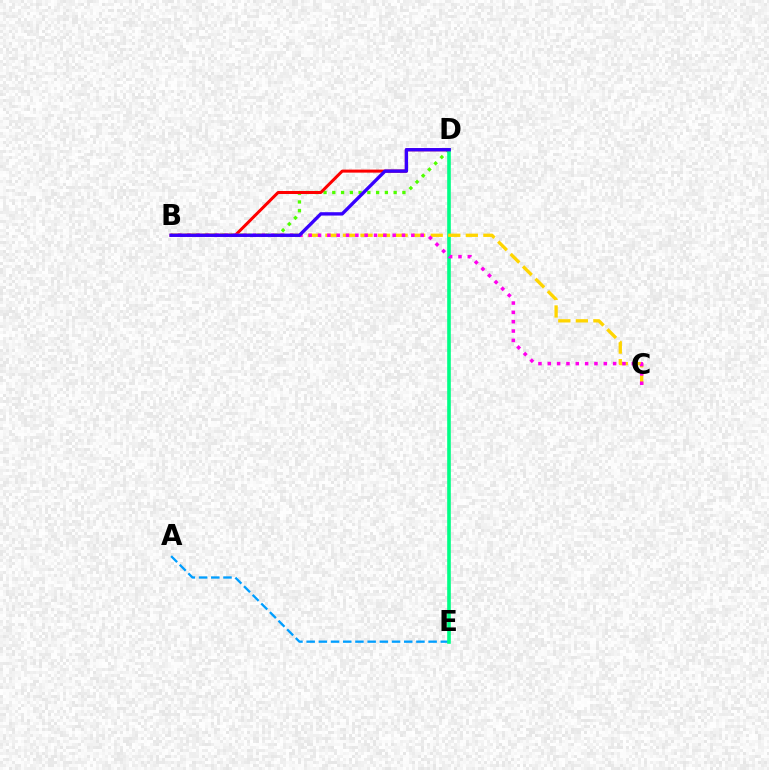{('B', 'D'): [{'color': '#4fff00', 'line_style': 'dotted', 'thickness': 2.38}, {'color': '#ff0000', 'line_style': 'solid', 'thickness': 2.17}, {'color': '#3700ff', 'line_style': 'solid', 'thickness': 2.41}], ('A', 'E'): [{'color': '#009eff', 'line_style': 'dashed', 'thickness': 1.66}], ('D', 'E'): [{'color': '#00ff86', 'line_style': 'solid', 'thickness': 2.61}], ('B', 'C'): [{'color': '#ffd500', 'line_style': 'dashed', 'thickness': 2.38}, {'color': '#ff00ed', 'line_style': 'dotted', 'thickness': 2.54}]}